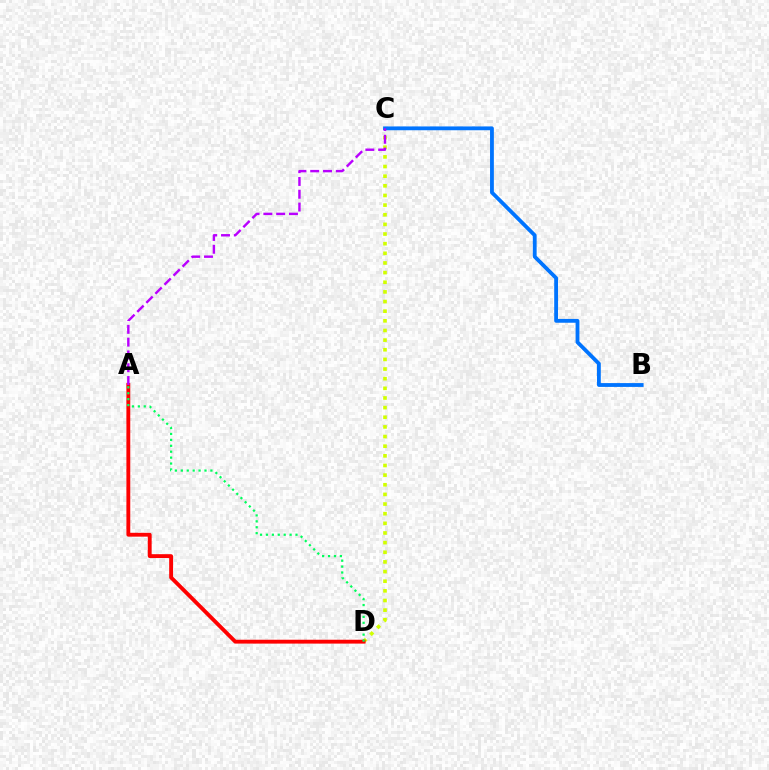{('C', 'D'): [{'color': '#d1ff00', 'line_style': 'dotted', 'thickness': 2.62}], ('B', 'C'): [{'color': '#0074ff', 'line_style': 'solid', 'thickness': 2.75}], ('A', 'D'): [{'color': '#ff0000', 'line_style': 'solid', 'thickness': 2.78}, {'color': '#00ff5c', 'line_style': 'dotted', 'thickness': 1.61}], ('A', 'C'): [{'color': '#b900ff', 'line_style': 'dashed', 'thickness': 1.74}]}